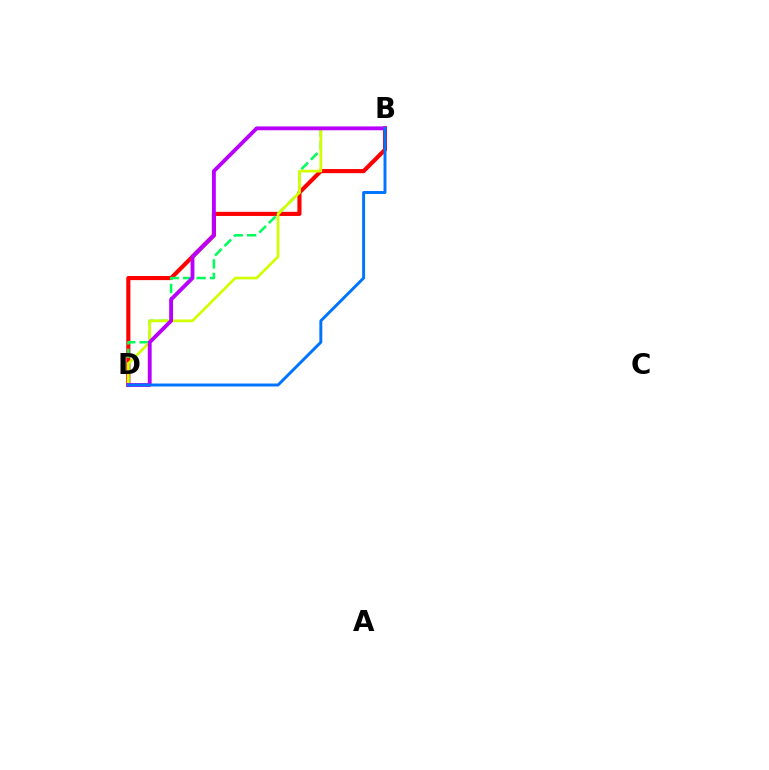{('B', 'D'): [{'color': '#ff0000', 'line_style': 'solid', 'thickness': 2.97}, {'color': '#00ff5c', 'line_style': 'dashed', 'thickness': 1.83}, {'color': '#d1ff00', 'line_style': 'solid', 'thickness': 1.96}, {'color': '#b900ff', 'line_style': 'solid', 'thickness': 2.77}, {'color': '#0074ff', 'line_style': 'solid', 'thickness': 2.12}]}